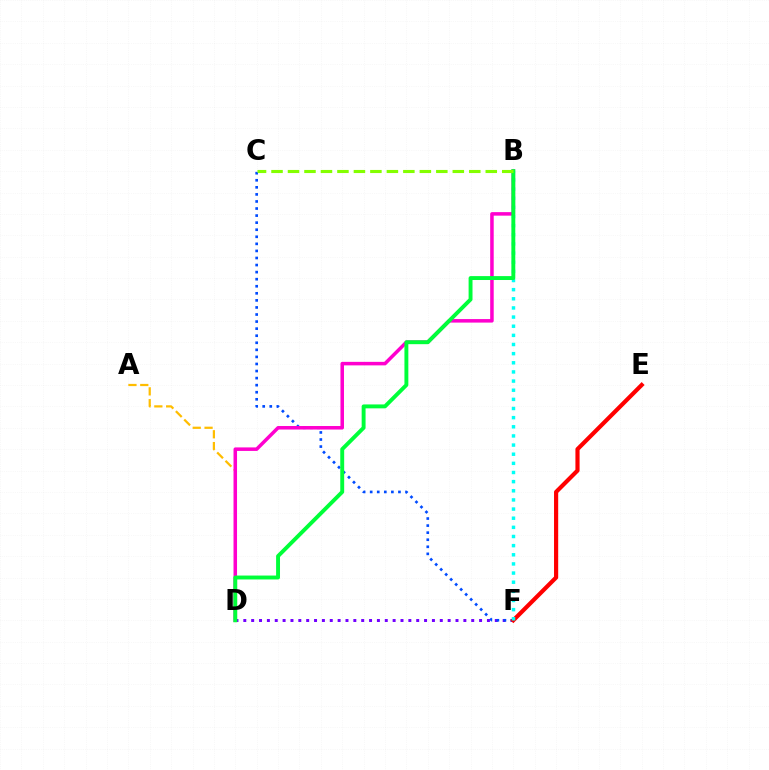{('D', 'F'): [{'color': '#7200ff', 'line_style': 'dotted', 'thickness': 2.14}], ('C', 'F'): [{'color': '#004bff', 'line_style': 'dotted', 'thickness': 1.92}], ('A', 'D'): [{'color': '#ffbd00', 'line_style': 'dashed', 'thickness': 1.61}], ('E', 'F'): [{'color': '#ff0000', 'line_style': 'solid', 'thickness': 3.0}], ('B', 'F'): [{'color': '#00fff6', 'line_style': 'dotted', 'thickness': 2.48}], ('B', 'D'): [{'color': '#ff00cf', 'line_style': 'solid', 'thickness': 2.54}, {'color': '#00ff39', 'line_style': 'solid', 'thickness': 2.81}], ('B', 'C'): [{'color': '#84ff00', 'line_style': 'dashed', 'thickness': 2.24}]}